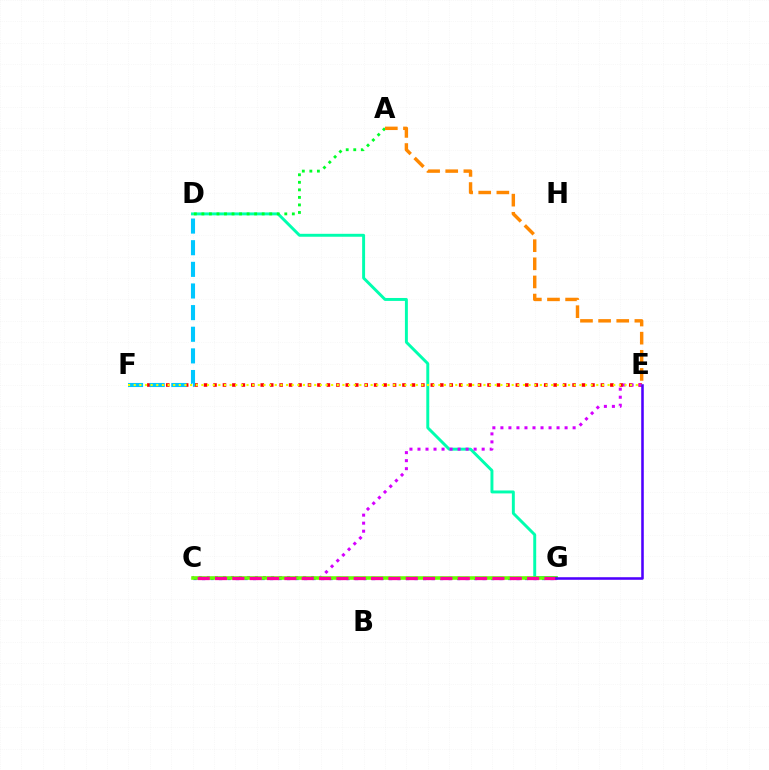{('D', 'G'): [{'color': '#00ffaf', 'line_style': 'solid', 'thickness': 2.12}], ('C', 'G'): [{'color': '#003fff', 'line_style': 'dotted', 'thickness': 2.31}, {'color': '#66ff00', 'line_style': 'solid', 'thickness': 2.58}, {'color': '#ff00a0', 'line_style': 'dashed', 'thickness': 2.36}], ('A', 'D'): [{'color': '#00ff27', 'line_style': 'dotted', 'thickness': 2.05}], ('A', 'E'): [{'color': '#ff8800', 'line_style': 'dashed', 'thickness': 2.46}], ('E', 'F'): [{'color': '#ff0000', 'line_style': 'dotted', 'thickness': 2.57}, {'color': '#eeff00', 'line_style': 'dotted', 'thickness': 1.53}], ('C', 'E'): [{'color': '#d600ff', 'line_style': 'dotted', 'thickness': 2.18}], ('D', 'F'): [{'color': '#00c7ff', 'line_style': 'dashed', 'thickness': 2.94}], ('E', 'G'): [{'color': '#4f00ff', 'line_style': 'solid', 'thickness': 1.85}]}